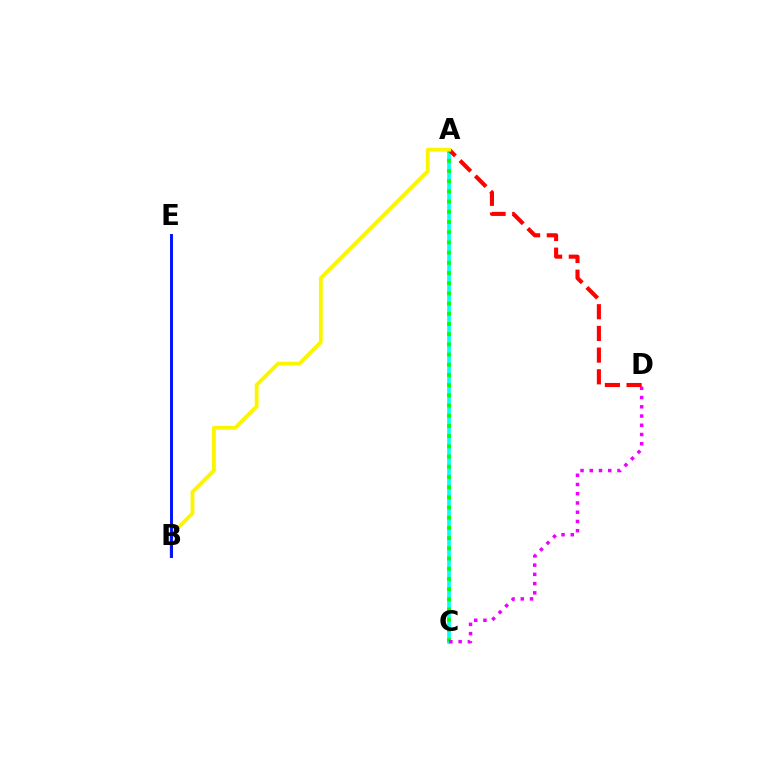{('A', 'C'): [{'color': '#00fff6', 'line_style': 'solid', 'thickness': 2.66}, {'color': '#08ff00', 'line_style': 'dotted', 'thickness': 2.77}], ('C', 'D'): [{'color': '#ee00ff', 'line_style': 'dotted', 'thickness': 2.51}], ('A', 'D'): [{'color': '#ff0000', 'line_style': 'dashed', 'thickness': 2.95}], ('A', 'B'): [{'color': '#fcf500', 'line_style': 'solid', 'thickness': 2.76}], ('B', 'E'): [{'color': '#0010ff', 'line_style': 'solid', 'thickness': 2.1}]}